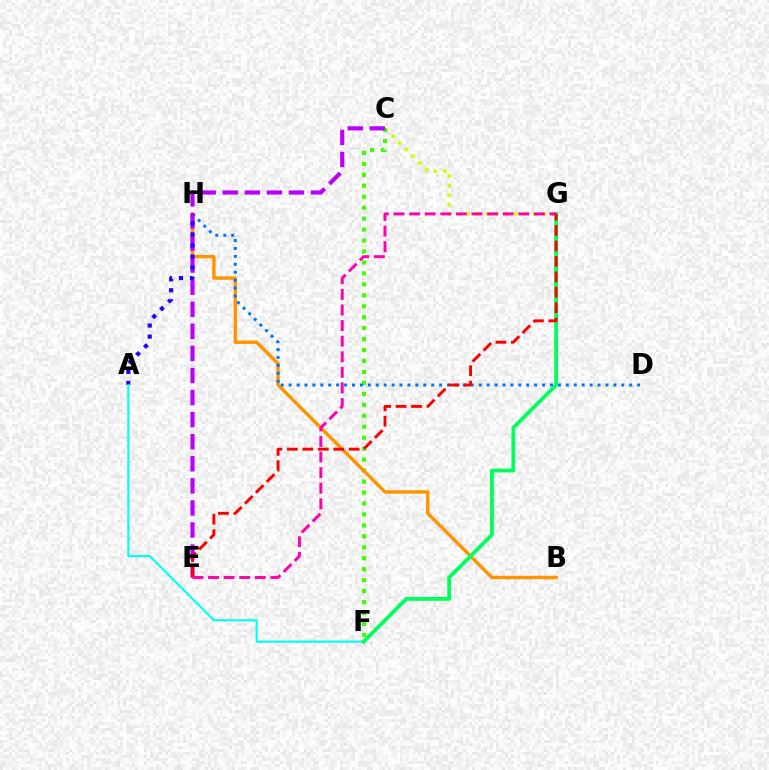{('C', 'G'): [{'color': '#d1ff00', 'line_style': 'dotted', 'thickness': 2.57}], ('C', 'F'): [{'color': '#3dff00', 'line_style': 'dotted', 'thickness': 2.98}], ('B', 'H'): [{'color': '#ff9400', 'line_style': 'solid', 'thickness': 2.45}], ('D', 'H'): [{'color': '#0074ff', 'line_style': 'dotted', 'thickness': 2.15}], ('C', 'E'): [{'color': '#b900ff', 'line_style': 'dashed', 'thickness': 3.0}], ('A', 'H'): [{'color': '#2500ff', 'line_style': 'dotted', 'thickness': 3.0}], ('A', 'F'): [{'color': '#00fff6', 'line_style': 'solid', 'thickness': 1.53}], ('F', 'G'): [{'color': '#00ff5c', 'line_style': 'solid', 'thickness': 2.74}], ('E', 'G'): [{'color': '#ff0000', 'line_style': 'dashed', 'thickness': 2.1}, {'color': '#ff00ac', 'line_style': 'dashed', 'thickness': 2.12}]}